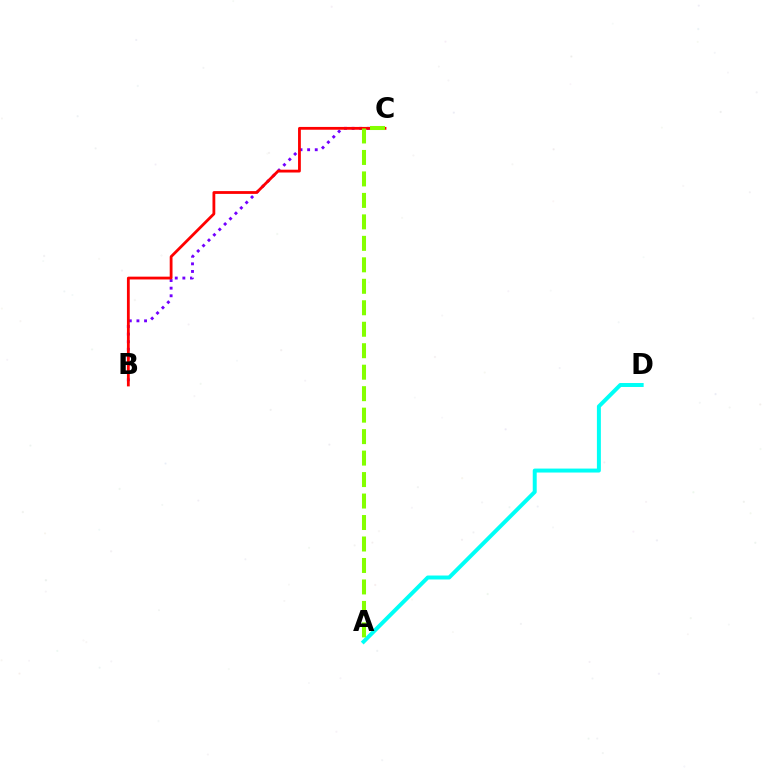{('A', 'D'): [{'color': '#00fff6', 'line_style': 'solid', 'thickness': 2.85}], ('B', 'C'): [{'color': '#7200ff', 'line_style': 'dotted', 'thickness': 2.07}, {'color': '#ff0000', 'line_style': 'solid', 'thickness': 2.02}], ('A', 'C'): [{'color': '#84ff00', 'line_style': 'dashed', 'thickness': 2.92}]}